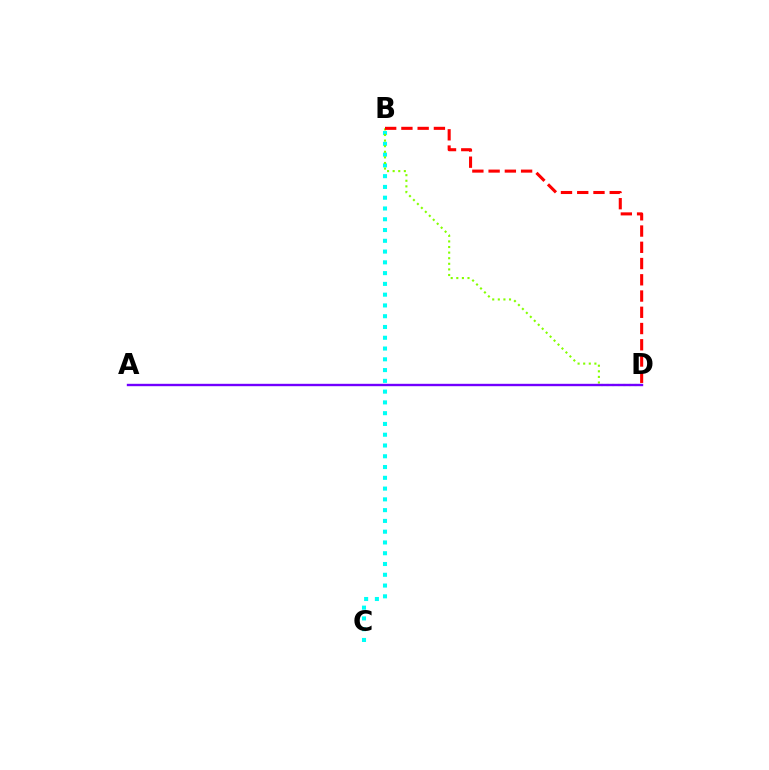{('B', 'C'): [{'color': '#00fff6', 'line_style': 'dotted', 'thickness': 2.93}], ('B', 'D'): [{'color': '#84ff00', 'line_style': 'dotted', 'thickness': 1.52}, {'color': '#ff0000', 'line_style': 'dashed', 'thickness': 2.21}], ('A', 'D'): [{'color': '#7200ff', 'line_style': 'solid', 'thickness': 1.71}]}